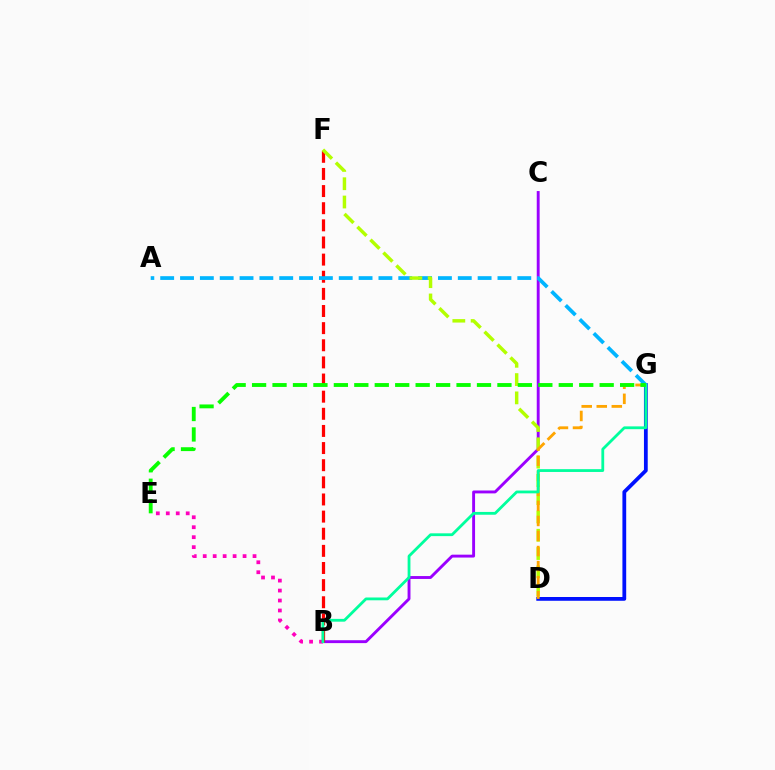{('B', 'C'): [{'color': '#9b00ff', 'line_style': 'solid', 'thickness': 2.08}], ('B', 'E'): [{'color': '#ff00bd', 'line_style': 'dotted', 'thickness': 2.71}], ('D', 'G'): [{'color': '#0010ff', 'line_style': 'solid', 'thickness': 2.71}, {'color': '#ffa500', 'line_style': 'dashed', 'thickness': 2.04}], ('B', 'F'): [{'color': '#ff0000', 'line_style': 'dashed', 'thickness': 2.33}], ('A', 'G'): [{'color': '#00b5ff', 'line_style': 'dashed', 'thickness': 2.7}], ('D', 'F'): [{'color': '#b3ff00', 'line_style': 'dashed', 'thickness': 2.48}], ('B', 'G'): [{'color': '#00ff9d', 'line_style': 'solid', 'thickness': 2.02}], ('E', 'G'): [{'color': '#08ff00', 'line_style': 'dashed', 'thickness': 2.78}]}